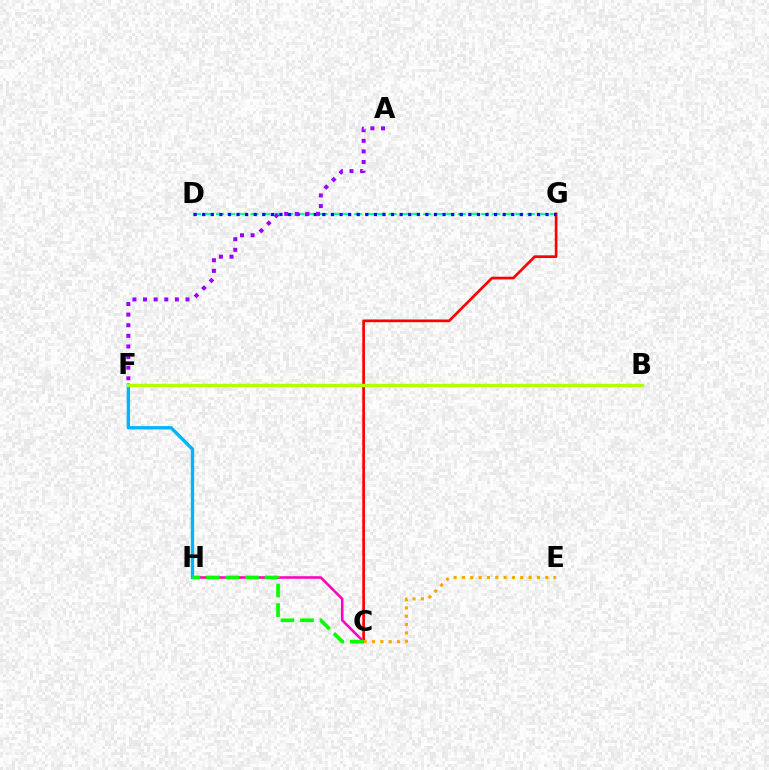{('D', 'G'): [{'color': '#00ff9d', 'line_style': 'dashed', 'thickness': 1.56}, {'color': '#0010ff', 'line_style': 'dotted', 'thickness': 2.33}], ('C', 'G'): [{'color': '#ff0000', 'line_style': 'solid', 'thickness': 1.94}], ('C', 'H'): [{'color': '#ff00bd', 'line_style': 'solid', 'thickness': 1.84}, {'color': '#08ff00', 'line_style': 'dashed', 'thickness': 2.66}], ('C', 'E'): [{'color': '#ffa500', 'line_style': 'dotted', 'thickness': 2.26}], ('F', 'H'): [{'color': '#00b5ff', 'line_style': 'solid', 'thickness': 2.41}], ('A', 'F'): [{'color': '#9b00ff', 'line_style': 'dotted', 'thickness': 2.88}], ('B', 'F'): [{'color': '#b3ff00', 'line_style': 'solid', 'thickness': 2.42}]}